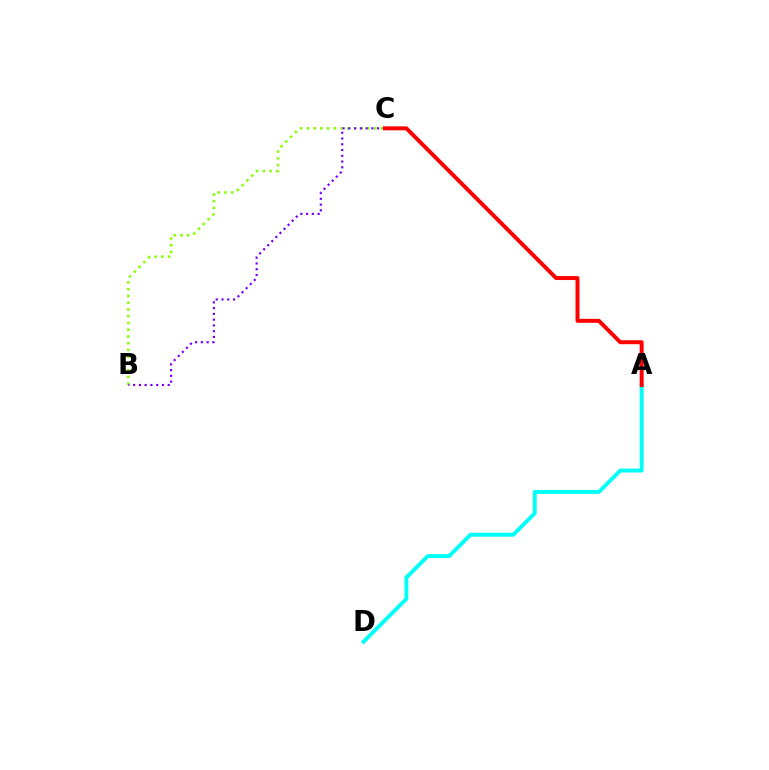{('B', 'C'): [{'color': '#84ff00', 'line_style': 'dotted', 'thickness': 1.83}, {'color': '#7200ff', 'line_style': 'dotted', 'thickness': 1.57}], ('A', 'D'): [{'color': '#00fff6', 'line_style': 'solid', 'thickness': 2.82}], ('A', 'C'): [{'color': '#ff0000', 'line_style': 'solid', 'thickness': 2.85}]}